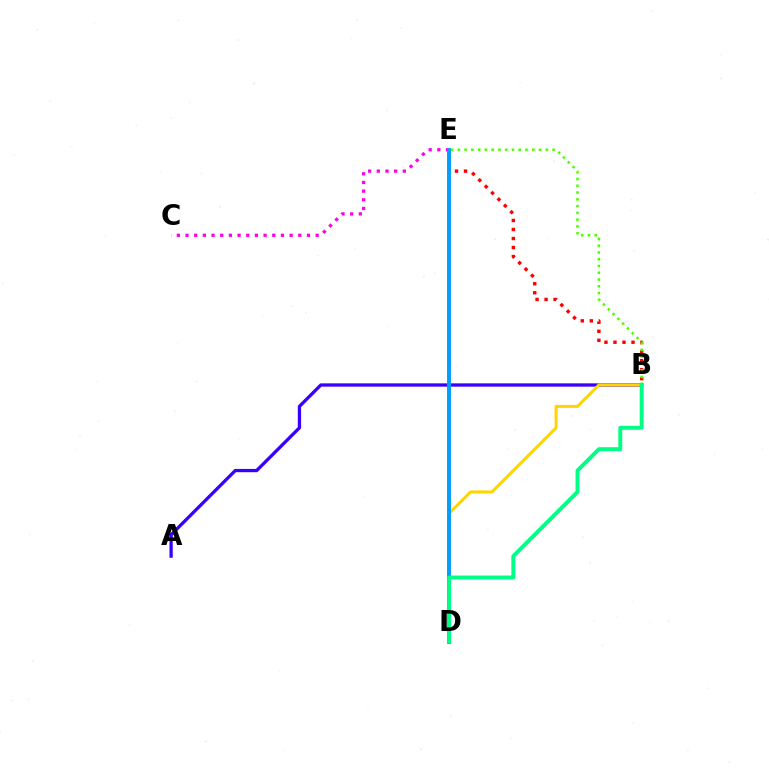{('B', 'E'): [{'color': '#ff0000', 'line_style': 'dotted', 'thickness': 2.45}, {'color': '#4fff00', 'line_style': 'dotted', 'thickness': 1.84}], ('A', 'B'): [{'color': '#3700ff', 'line_style': 'solid', 'thickness': 2.37}], ('B', 'D'): [{'color': '#ffd500', 'line_style': 'solid', 'thickness': 2.19}, {'color': '#00ff86', 'line_style': 'solid', 'thickness': 2.84}], ('C', 'E'): [{'color': '#ff00ed', 'line_style': 'dotted', 'thickness': 2.36}], ('D', 'E'): [{'color': '#009eff', 'line_style': 'solid', 'thickness': 2.82}]}